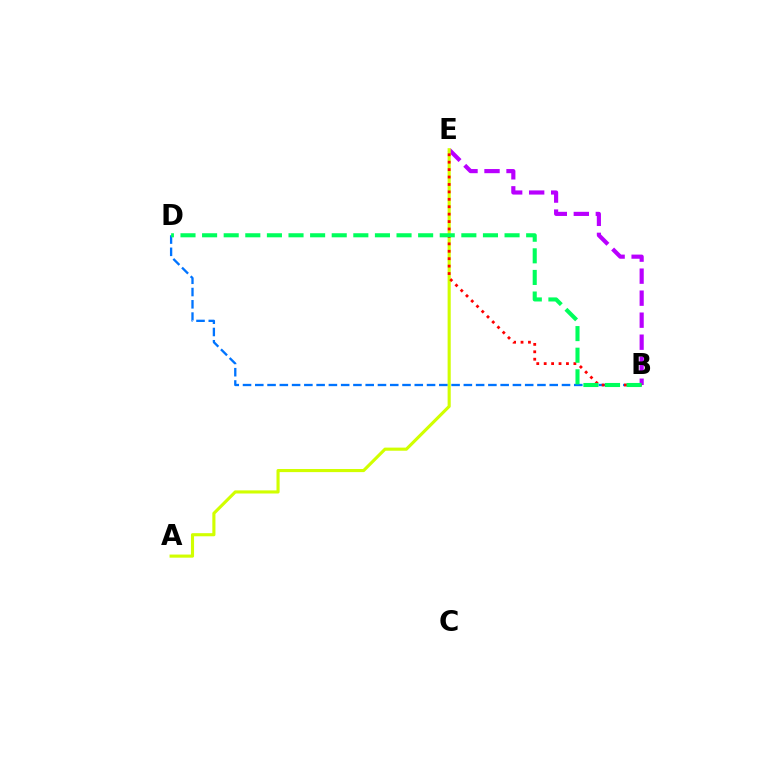{('B', 'E'): [{'color': '#b900ff', 'line_style': 'dashed', 'thickness': 2.99}, {'color': '#ff0000', 'line_style': 'dotted', 'thickness': 2.02}], ('A', 'E'): [{'color': '#d1ff00', 'line_style': 'solid', 'thickness': 2.24}], ('B', 'D'): [{'color': '#0074ff', 'line_style': 'dashed', 'thickness': 1.67}, {'color': '#00ff5c', 'line_style': 'dashed', 'thickness': 2.93}]}